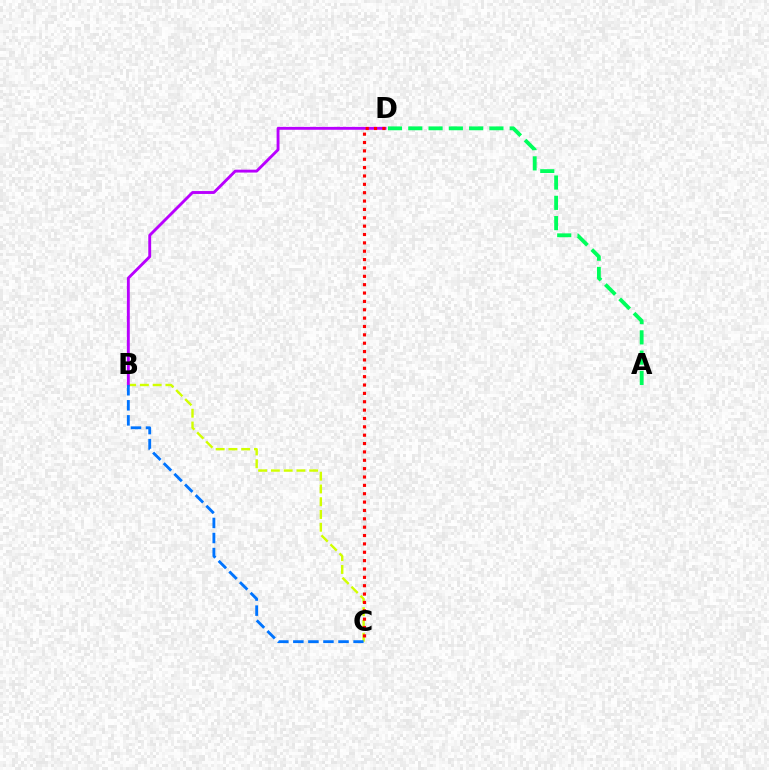{('B', 'C'): [{'color': '#d1ff00', 'line_style': 'dashed', 'thickness': 1.73}, {'color': '#0074ff', 'line_style': 'dashed', 'thickness': 2.05}], ('A', 'D'): [{'color': '#00ff5c', 'line_style': 'dashed', 'thickness': 2.75}], ('B', 'D'): [{'color': '#b900ff', 'line_style': 'solid', 'thickness': 2.07}], ('C', 'D'): [{'color': '#ff0000', 'line_style': 'dotted', 'thickness': 2.27}]}